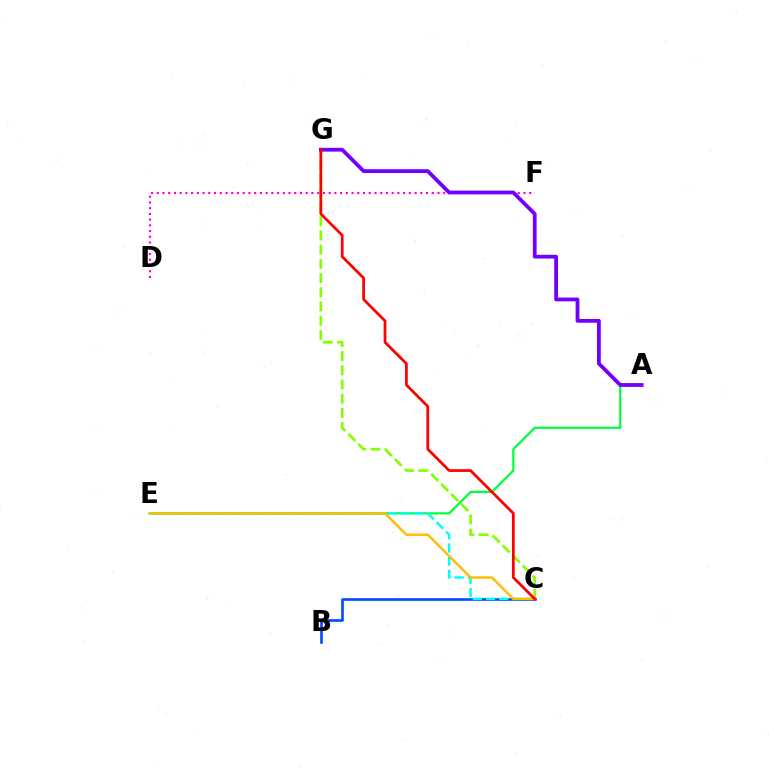{('D', 'F'): [{'color': '#ff00cf', 'line_style': 'dotted', 'thickness': 1.56}], ('A', 'E'): [{'color': '#00ff39', 'line_style': 'solid', 'thickness': 1.6}], ('C', 'G'): [{'color': '#84ff00', 'line_style': 'dashed', 'thickness': 1.93}, {'color': '#ff0000', 'line_style': 'solid', 'thickness': 1.97}], ('B', 'C'): [{'color': '#004bff', 'line_style': 'solid', 'thickness': 1.9}], ('C', 'E'): [{'color': '#00fff6', 'line_style': 'dashed', 'thickness': 1.79}, {'color': '#ffbd00', 'line_style': 'solid', 'thickness': 1.76}], ('A', 'G'): [{'color': '#7200ff', 'line_style': 'solid', 'thickness': 2.73}]}